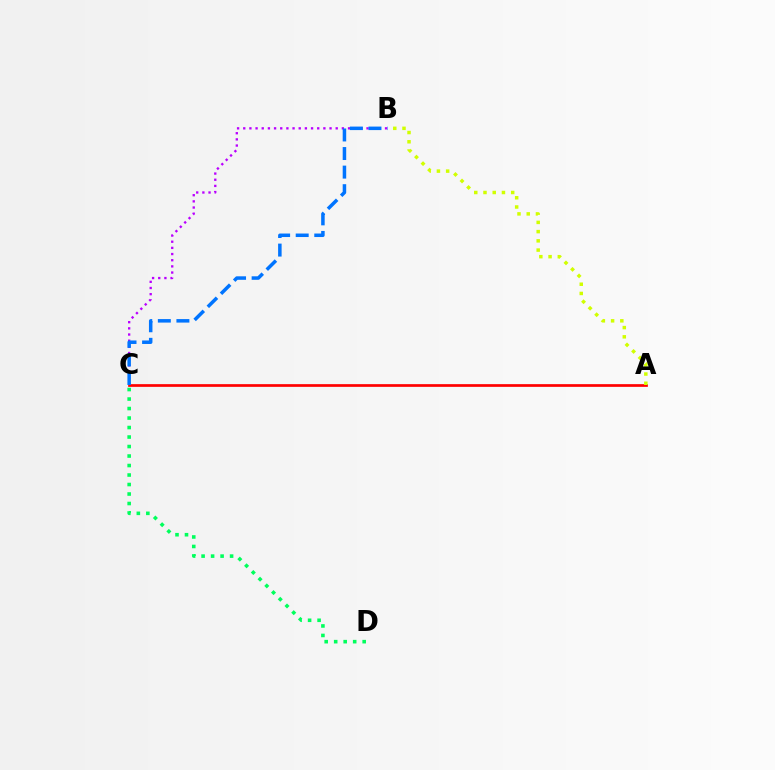{('A', 'C'): [{'color': '#ff0000', 'line_style': 'solid', 'thickness': 1.94}], ('B', 'C'): [{'color': '#b900ff', 'line_style': 'dotted', 'thickness': 1.67}, {'color': '#0074ff', 'line_style': 'dashed', 'thickness': 2.52}], ('A', 'B'): [{'color': '#d1ff00', 'line_style': 'dotted', 'thickness': 2.51}], ('C', 'D'): [{'color': '#00ff5c', 'line_style': 'dotted', 'thickness': 2.58}]}